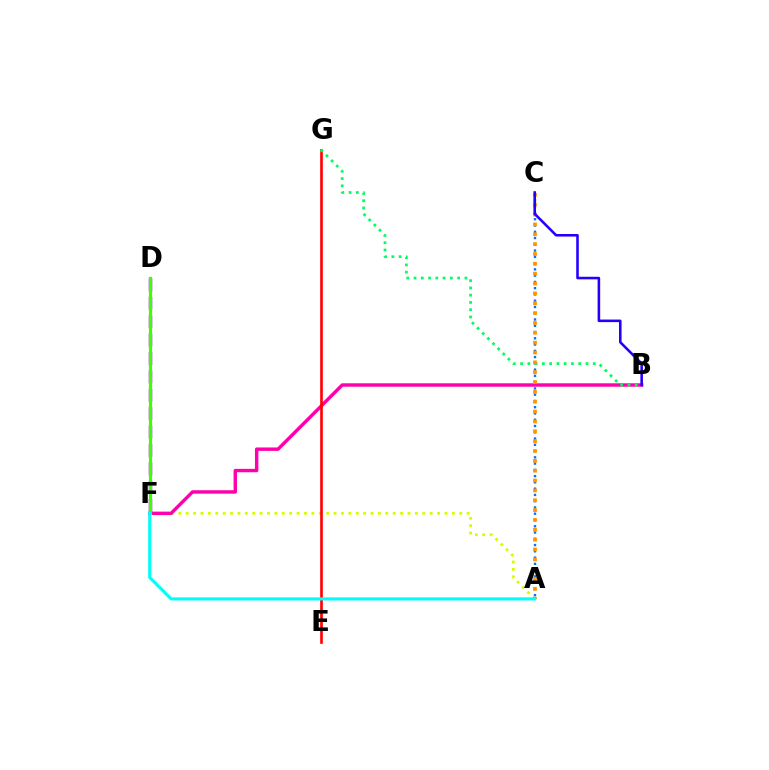{('A', 'F'): [{'color': '#d1ff00', 'line_style': 'dotted', 'thickness': 2.01}, {'color': '#00fff6', 'line_style': 'solid', 'thickness': 2.24}], ('D', 'F'): [{'color': '#b900ff', 'line_style': 'dashed', 'thickness': 2.5}, {'color': '#3dff00', 'line_style': 'solid', 'thickness': 2.33}], ('B', 'F'): [{'color': '#ff00ac', 'line_style': 'solid', 'thickness': 2.46}], ('A', 'C'): [{'color': '#0074ff', 'line_style': 'dotted', 'thickness': 1.7}, {'color': '#ff9400', 'line_style': 'dotted', 'thickness': 2.68}], ('E', 'G'): [{'color': '#ff0000', 'line_style': 'solid', 'thickness': 1.9}], ('B', 'G'): [{'color': '#00ff5c', 'line_style': 'dotted', 'thickness': 1.97}], ('B', 'C'): [{'color': '#2500ff', 'line_style': 'solid', 'thickness': 1.85}]}